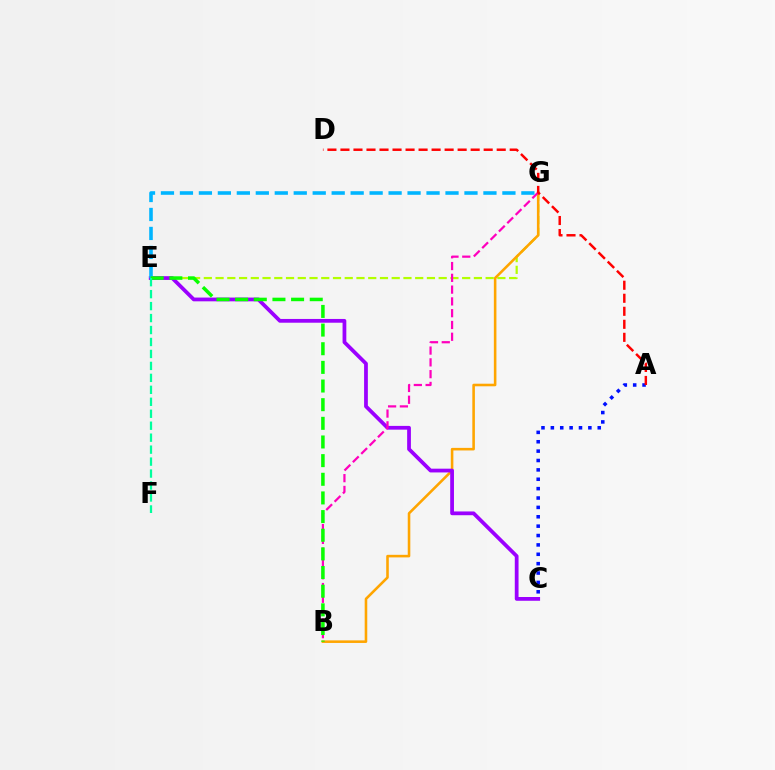{('E', 'G'): [{'color': '#b3ff00', 'line_style': 'dashed', 'thickness': 1.6}, {'color': '#00b5ff', 'line_style': 'dashed', 'thickness': 2.58}], ('B', 'G'): [{'color': '#ffa500', 'line_style': 'solid', 'thickness': 1.85}, {'color': '#ff00bd', 'line_style': 'dashed', 'thickness': 1.6}], ('C', 'E'): [{'color': '#9b00ff', 'line_style': 'solid', 'thickness': 2.71}], ('A', 'C'): [{'color': '#0010ff', 'line_style': 'dotted', 'thickness': 2.55}], ('B', 'E'): [{'color': '#08ff00', 'line_style': 'dashed', 'thickness': 2.53}], ('E', 'F'): [{'color': '#00ff9d', 'line_style': 'dashed', 'thickness': 1.63}], ('A', 'D'): [{'color': '#ff0000', 'line_style': 'dashed', 'thickness': 1.77}]}